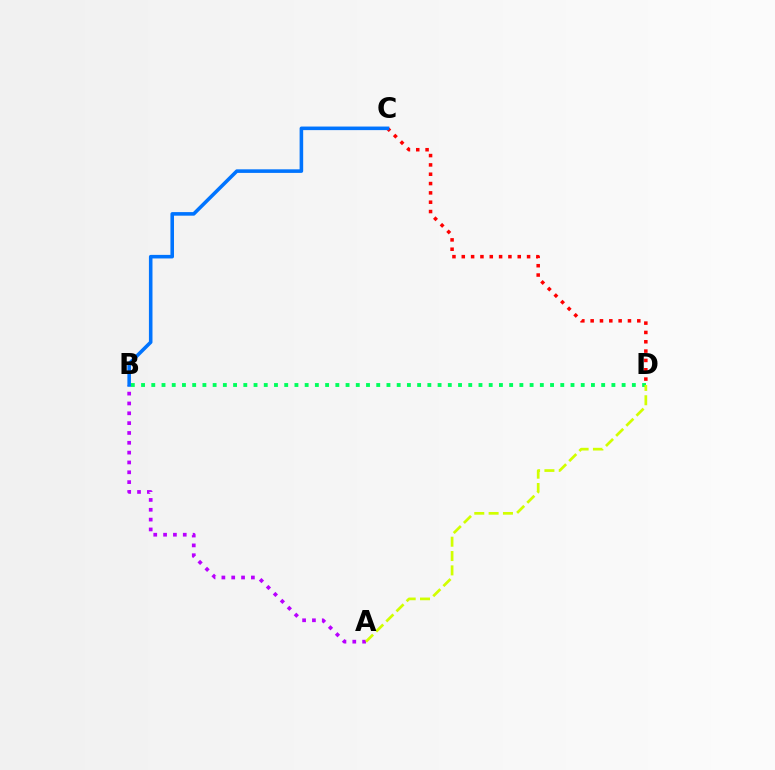{('B', 'D'): [{'color': '#00ff5c', 'line_style': 'dotted', 'thickness': 2.78}], ('A', 'B'): [{'color': '#b900ff', 'line_style': 'dotted', 'thickness': 2.67}], ('A', 'D'): [{'color': '#d1ff00', 'line_style': 'dashed', 'thickness': 1.95}], ('C', 'D'): [{'color': '#ff0000', 'line_style': 'dotted', 'thickness': 2.53}], ('B', 'C'): [{'color': '#0074ff', 'line_style': 'solid', 'thickness': 2.57}]}